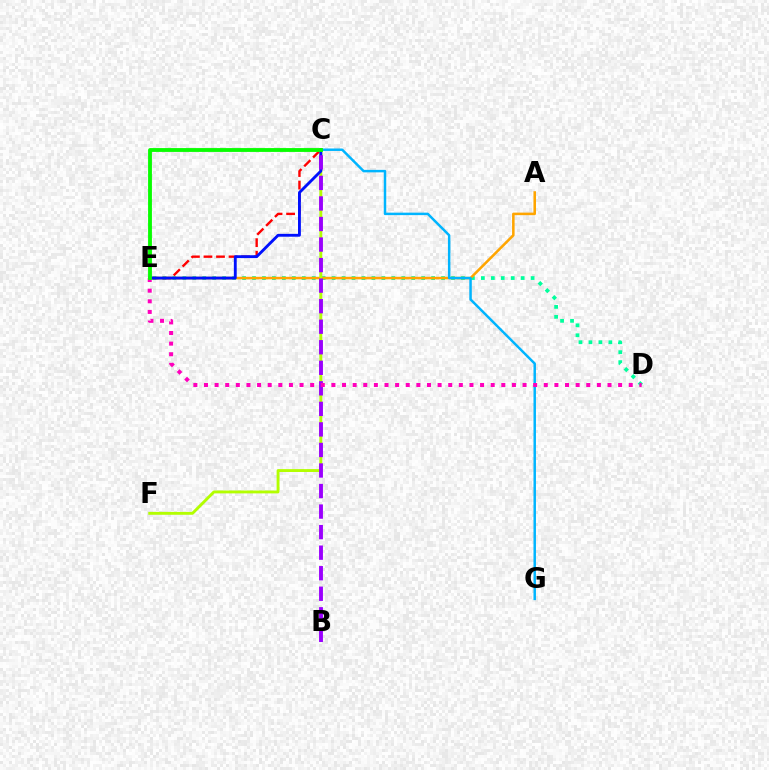{('D', 'E'): [{'color': '#00ff9d', 'line_style': 'dotted', 'thickness': 2.7}, {'color': '#ff00bd', 'line_style': 'dotted', 'thickness': 2.89}], ('A', 'E'): [{'color': '#ffa500', 'line_style': 'solid', 'thickness': 1.83}], ('C', 'E'): [{'color': '#ff0000', 'line_style': 'dashed', 'thickness': 1.7}, {'color': '#0010ff', 'line_style': 'solid', 'thickness': 2.06}, {'color': '#08ff00', 'line_style': 'solid', 'thickness': 2.76}], ('C', 'G'): [{'color': '#00b5ff', 'line_style': 'solid', 'thickness': 1.78}], ('C', 'F'): [{'color': '#b3ff00', 'line_style': 'solid', 'thickness': 2.08}], ('B', 'C'): [{'color': '#9b00ff', 'line_style': 'dashed', 'thickness': 2.79}]}